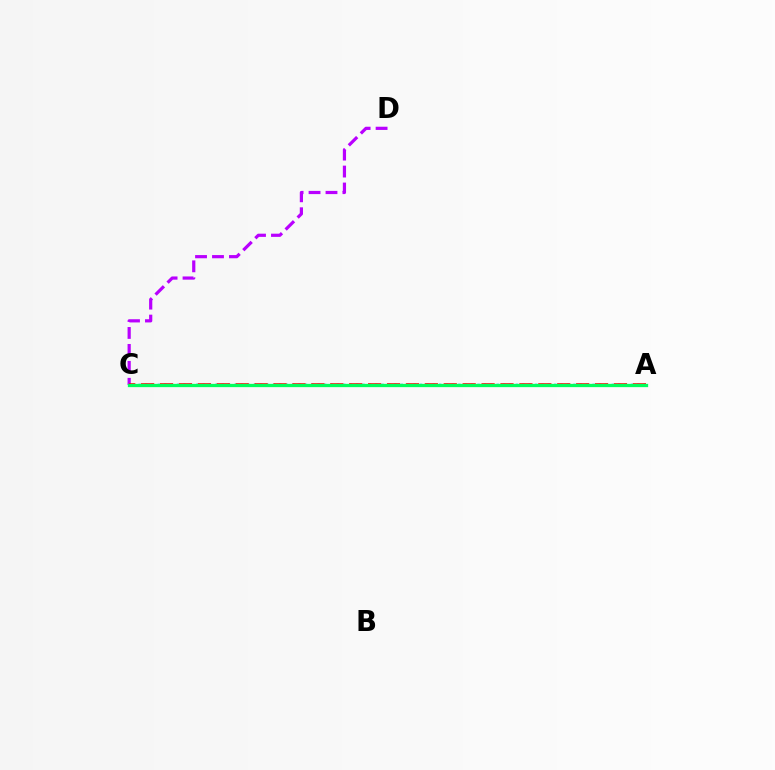{('A', 'C'): [{'color': '#d1ff00', 'line_style': 'dashed', 'thickness': 1.98}, {'color': '#0074ff', 'line_style': 'dotted', 'thickness': 1.74}, {'color': '#ff0000', 'line_style': 'dashed', 'thickness': 2.57}, {'color': '#00ff5c', 'line_style': 'solid', 'thickness': 2.36}], ('C', 'D'): [{'color': '#b900ff', 'line_style': 'dashed', 'thickness': 2.3}]}